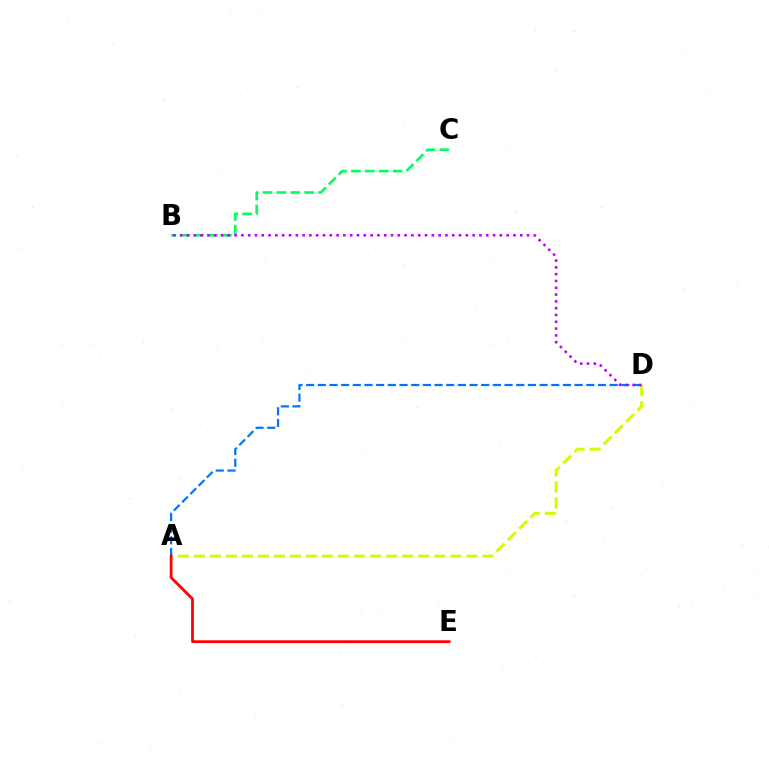{('B', 'C'): [{'color': '#00ff5c', 'line_style': 'dashed', 'thickness': 1.89}], ('A', 'D'): [{'color': '#d1ff00', 'line_style': 'dashed', 'thickness': 2.18}, {'color': '#0074ff', 'line_style': 'dashed', 'thickness': 1.59}], ('B', 'D'): [{'color': '#b900ff', 'line_style': 'dotted', 'thickness': 1.85}], ('A', 'E'): [{'color': '#ff0000', 'line_style': 'solid', 'thickness': 1.99}]}